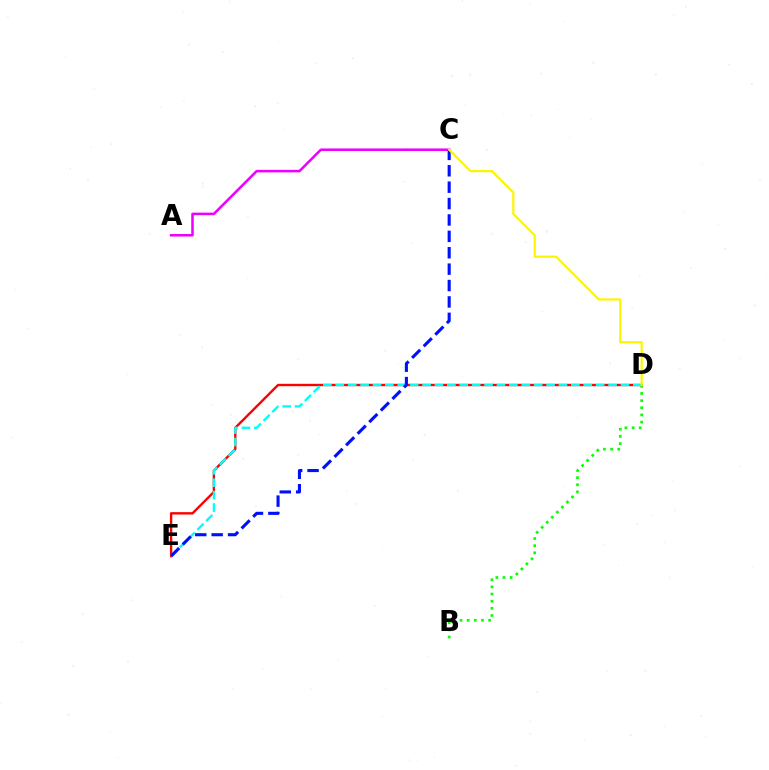{('D', 'E'): [{'color': '#ff0000', 'line_style': 'solid', 'thickness': 1.71}, {'color': '#00fff6', 'line_style': 'dashed', 'thickness': 1.68}], ('A', 'C'): [{'color': '#ee00ff', 'line_style': 'solid', 'thickness': 1.83}], ('B', 'D'): [{'color': '#08ff00', 'line_style': 'dotted', 'thickness': 1.94}], ('C', 'E'): [{'color': '#0010ff', 'line_style': 'dashed', 'thickness': 2.23}], ('C', 'D'): [{'color': '#fcf500', 'line_style': 'solid', 'thickness': 1.6}]}